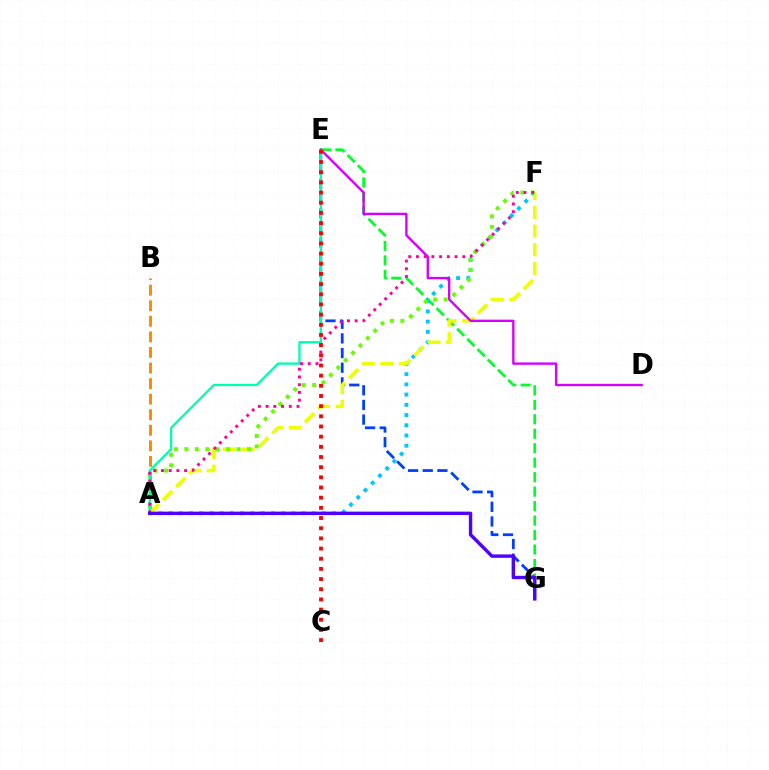{('E', 'G'): [{'color': '#003fff', 'line_style': 'dashed', 'thickness': 1.99}, {'color': '#00ff27', 'line_style': 'dashed', 'thickness': 1.97}], ('A', 'B'): [{'color': '#ff8800', 'line_style': 'dashed', 'thickness': 2.11}], ('A', 'F'): [{'color': '#00c7ff', 'line_style': 'dotted', 'thickness': 2.78}, {'color': '#eeff00', 'line_style': 'dashed', 'thickness': 2.54}, {'color': '#66ff00', 'line_style': 'dotted', 'thickness': 2.83}, {'color': '#ff00a0', 'line_style': 'dotted', 'thickness': 2.1}], ('A', 'E'): [{'color': '#00ffaf', 'line_style': 'solid', 'thickness': 1.66}], ('D', 'E'): [{'color': '#d600ff', 'line_style': 'solid', 'thickness': 1.71}], ('C', 'E'): [{'color': '#ff0000', 'line_style': 'dotted', 'thickness': 2.76}], ('A', 'G'): [{'color': '#4f00ff', 'line_style': 'solid', 'thickness': 2.45}]}